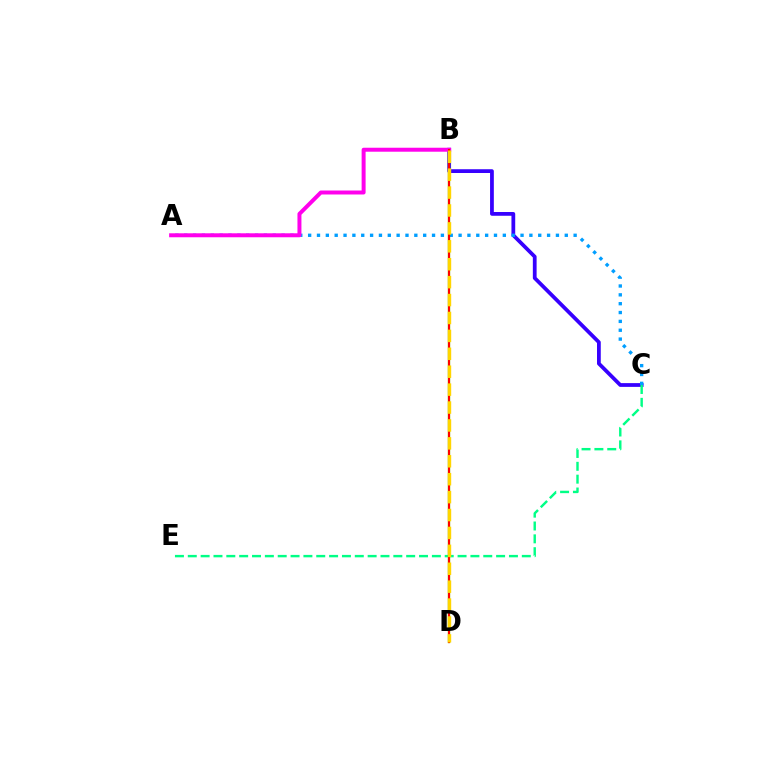{('B', 'C'): [{'color': '#3700ff', 'line_style': 'solid', 'thickness': 2.71}], ('B', 'D'): [{'color': '#4fff00', 'line_style': 'solid', 'thickness': 1.65}, {'color': '#ff0000', 'line_style': 'solid', 'thickness': 1.55}, {'color': '#ffd500', 'line_style': 'dashed', 'thickness': 2.43}], ('A', 'C'): [{'color': '#009eff', 'line_style': 'dotted', 'thickness': 2.4}], ('A', 'B'): [{'color': '#ff00ed', 'line_style': 'solid', 'thickness': 2.86}], ('C', 'E'): [{'color': '#00ff86', 'line_style': 'dashed', 'thickness': 1.75}]}